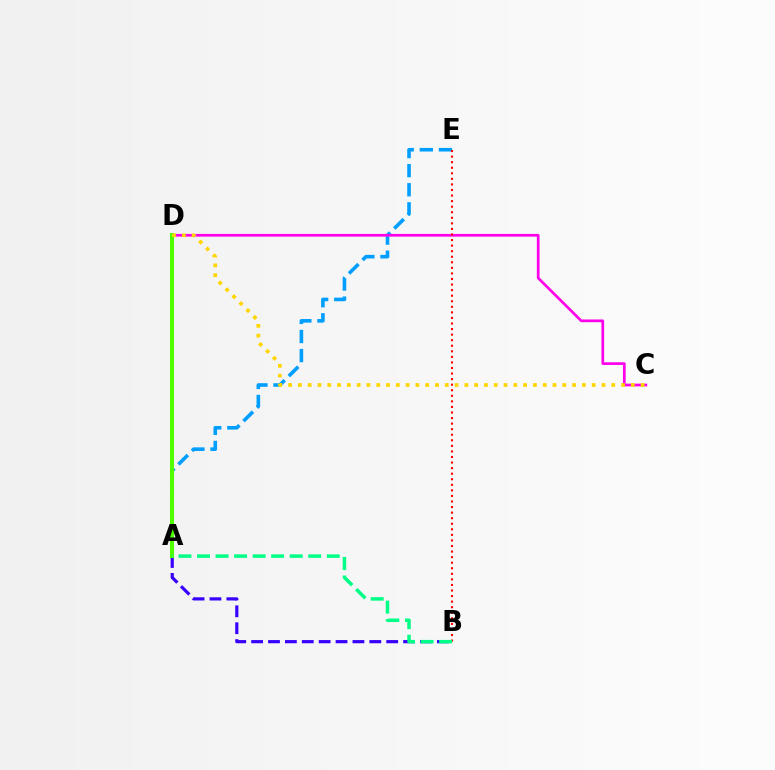{('A', 'B'): [{'color': '#3700ff', 'line_style': 'dashed', 'thickness': 2.29}, {'color': '#00ff86', 'line_style': 'dashed', 'thickness': 2.52}], ('A', 'E'): [{'color': '#009eff', 'line_style': 'dashed', 'thickness': 2.6}], ('C', 'D'): [{'color': '#ff00ed', 'line_style': 'solid', 'thickness': 1.95}, {'color': '#ffd500', 'line_style': 'dotted', 'thickness': 2.66}], ('A', 'D'): [{'color': '#4fff00', 'line_style': 'solid', 'thickness': 2.91}], ('B', 'E'): [{'color': '#ff0000', 'line_style': 'dotted', 'thickness': 1.51}]}